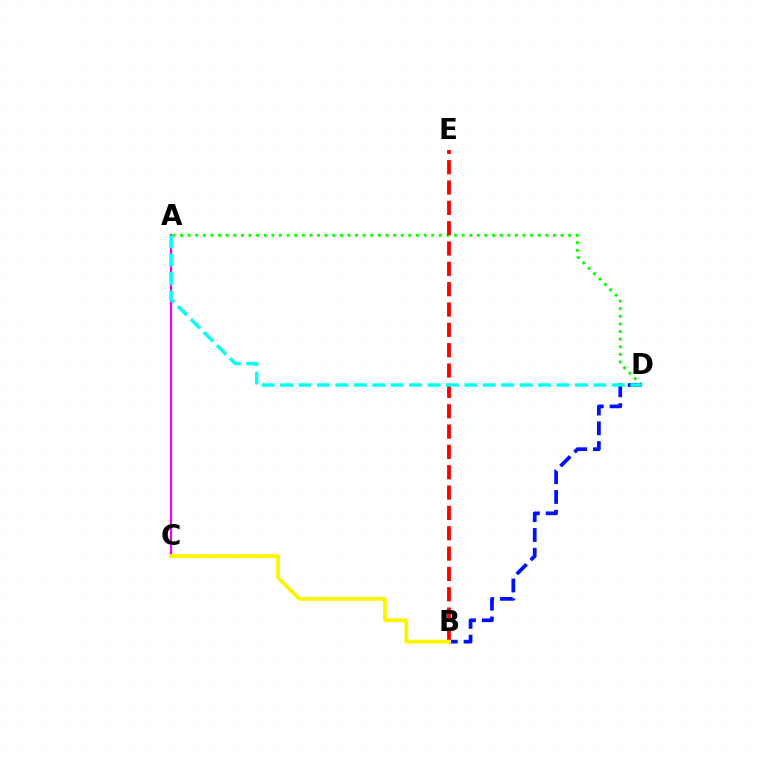{('A', 'D'): [{'color': '#08ff00', 'line_style': 'dotted', 'thickness': 2.07}, {'color': '#00fff6', 'line_style': 'dashed', 'thickness': 2.5}], ('B', 'D'): [{'color': '#0010ff', 'line_style': 'dashed', 'thickness': 2.69}], ('B', 'E'): [{'color': '#ff0000', 'line_style': 'dashed', 'thickness': 2.76}], ('A', 'C'): [{'color': '#ee00ff', 'line_style': 'solid', 'thickness': 1.57}], ('B', 'C'): [{'color': '#fcf500', 'line_style': 'solid', 'thickness': 2.76}]}